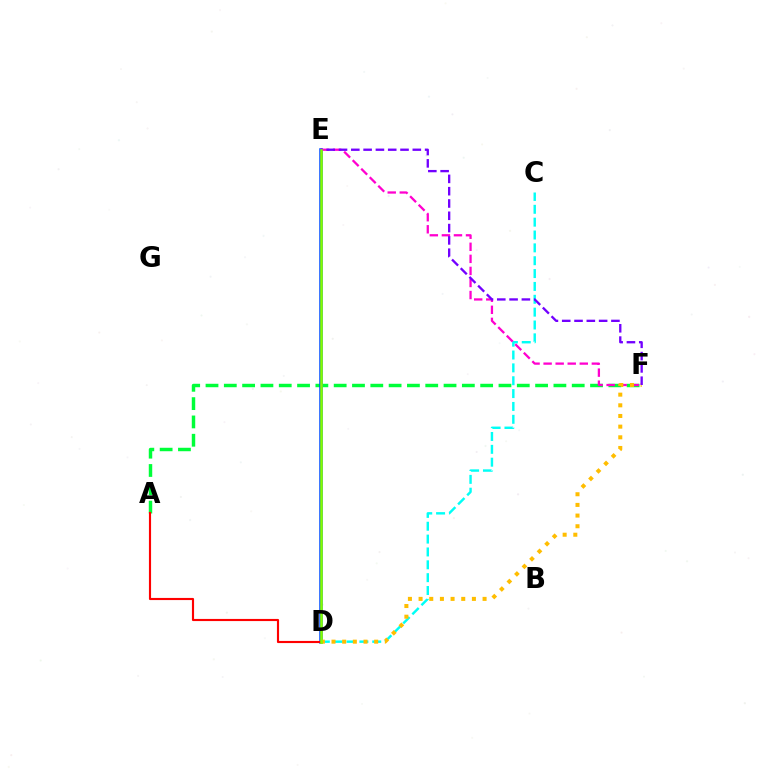{('A', 'F'): [{'color': '#00ff39', 'line_style': 'dashed', 'thickness': 2.49}], ('C', 'D'): [{'color': '#00fff6', 'line_style': 'dashed', 'thickness': 1.75}], ('D', 'E'): [{'color': '#004bff', 'line_style': 'solid', 'thickness': 2.52}, {'color': '#84ff00', 'line_style': 'solid', 'thickness': 1.85}], ('E', 'F'): [{'color': '#ff00cf', 'line_style': 'dashed', 'thickness': 1.64}, {'color': '#7200ff', 'line_style': 'dashed', 'thickness': 1.67}], ('D', 'F'): [{'color': '#ffbd00', 'line_style': 'dotted', 'thickness': 2.9}], ('A', 'D'): [{'color': '#ff0000', 'line_style': 'solid', 'thickness': 1.54}]}